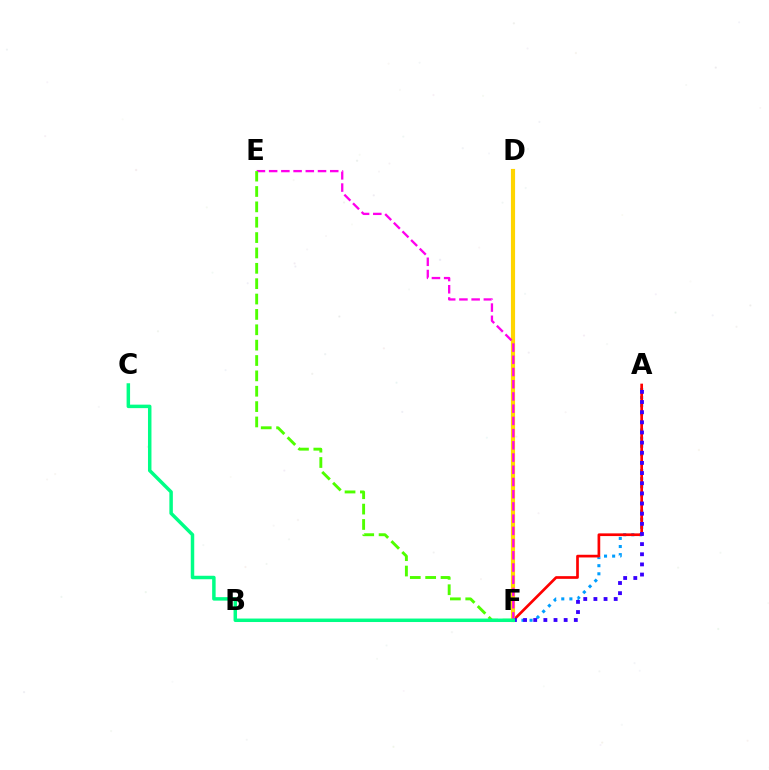{('A', 'F'): [{'color': '#009eff', 'line_style': 'dotted', 'thickness': 2.2}, {'color': '#ff0000', 'line_style': 'solid', 'thickness': 1.94}, {'color': '#3700ff', 'line_style': 'dotted', 'thickness': 2.76}], ('D', 'F'): [{'color': '#ffd500', 'line_style': 'solid', 'thickness': 2.99}], ('E', 'F'): [{'color': '#ff00ed', 'line_style': 'dashed', 'thickness': 1.66}, {'color': '#4fff00', 'line_style': 'dashed', 'thickness': 2.09}], ('C', 'F'): [{'color': '#00ff86', 'line_style': 'solid', 'thickness': 2.51}]}